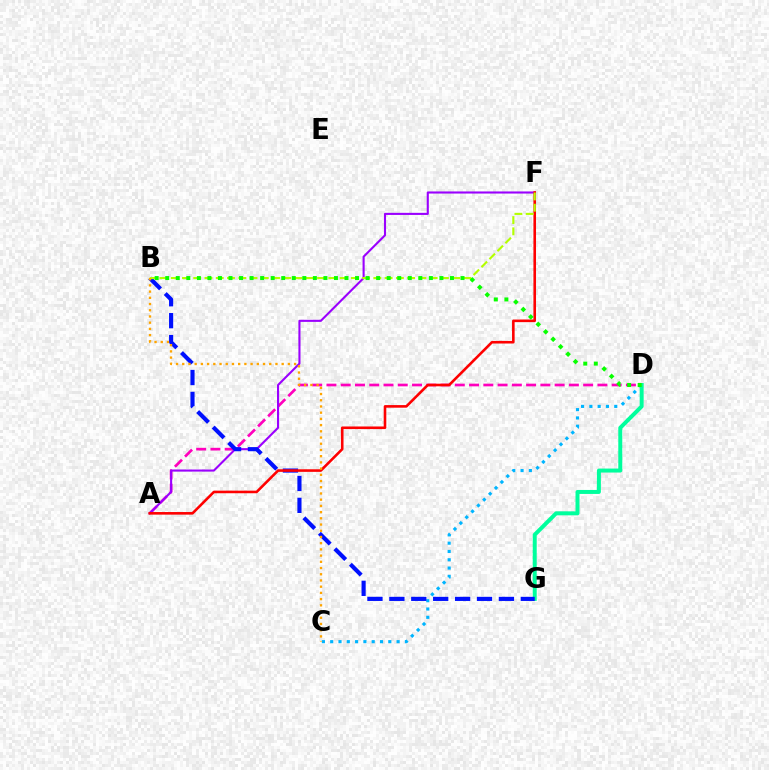{('A', 'D'): [{'color': '#ff00bd', 'line_style': 'dashed', 'thickness': 1.94}], ('C', 'D'): [{'color': '#00b5ff', 'line_style': 'dotted', 'thickness': 2.26}], ('D', 'G'): [{'color': '#00ff9d', 'line_style': 'solid', 'thickness': 2.87}], ('A', 'F'): [{'color': '#9b00ff', 'line_style': 'solid', 'thickness': 1.51}, {'color': '#ff0000', 'line_style': 'solid', 'thickness': 1.87}], ('B', 'G'): [{'color': '#0010ff', 'line_style': 'dashed', 'thickness': 2.98}], ('B', 'F'): [{'color': '#b3ff00', 'line_style': 'dashed', 'thickness': 1.53}], ('B', 'C'): [{'color': '#ffa500', 'line_style': 'dotted', 'thickness': 1.69}], ('B', 'D'): [{'color': '#08ff00', 'line_style': 'dotted', 'thickness': 2.87}]}